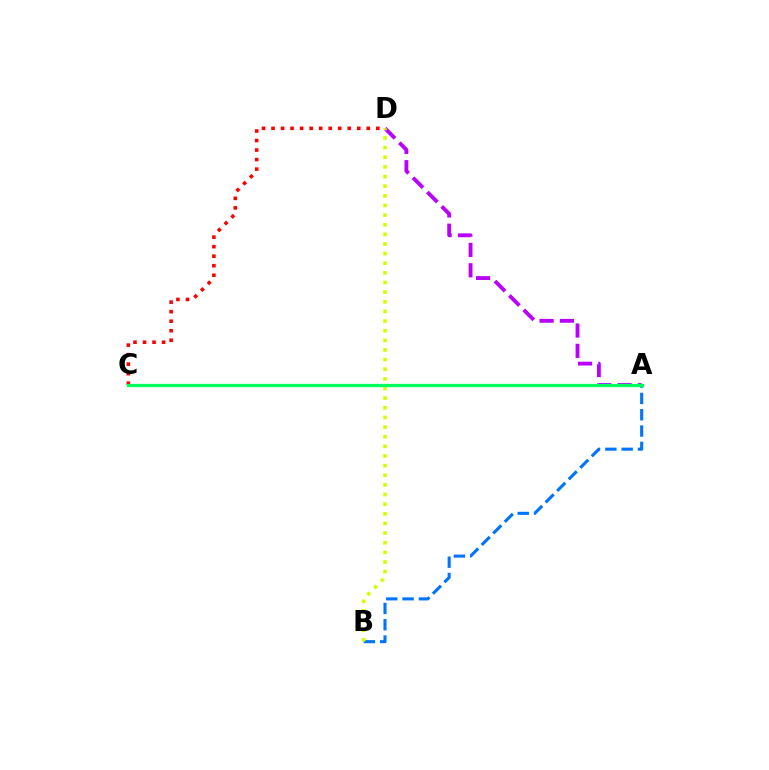{('C', 'D'): [{'color': '#ff0000', 'line_style': 'dotted', 'thickness': 2.59}], ('A', 'B'): [{'color': '#0074ff', 'line_style': 'dashed', 'thickness': 2.22}], ('A', 'D'): [{'color': '#b900ff', 'line_style': 'dashed', 'thickness': 2.76}], ('B', 'D'): [{'color': '#d1ff00', 'line_style': 'dotted', 'thickness': 2.62}], ('A', 'C'): [{'color': '#00ff5c', 'line_style': 'solid', 'thickness': 2.34}]}